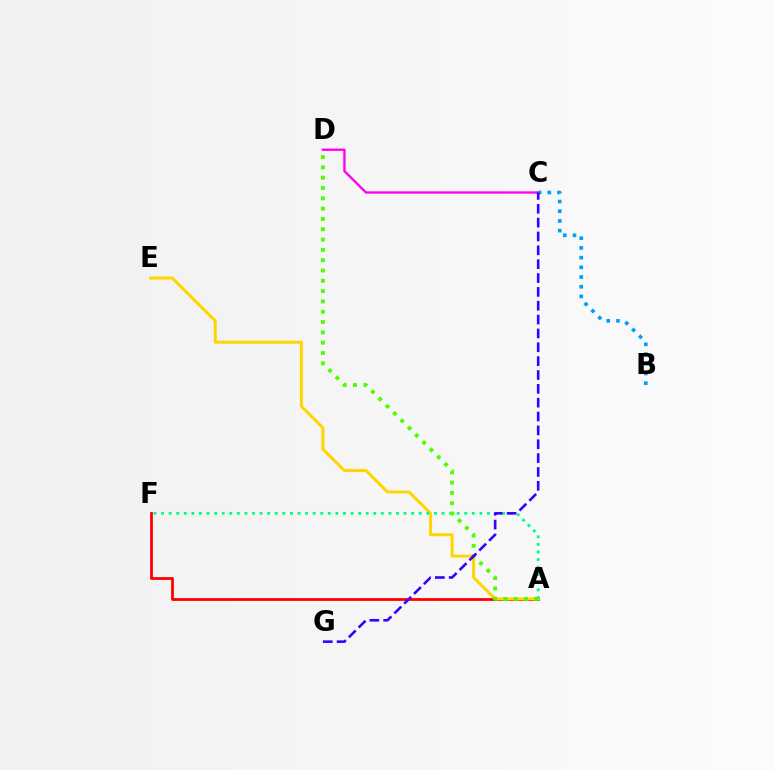{('A', 'F'): [{'color': '#ff0000', 'line_style': 'solid', 'thickness': 2.0}, {'color': '#00ff86', 'line_style': 'dotted', 'thickness': 2.06}], ('A', 'E'): [{'color': '#ffd500', 'line_style': 'solid', 'thickness': 2.16}], ('C', 'D'): [{'color': '#ff00ed', 'line_style': 'solid', 'thickness': 1.69}], ('B', 'C'): [{'color': '#009eff', 'line_style': 'dotted', 'thickness': 2.64}], ('A', 'D'): [{'color': '#4fff00', 'line_style': 'dotted', 'thickness': 2.8}], ('C', 'G'): [{'color': '#3700ff', 'line_style': 'dashed', 'thickness': 1.88}]}